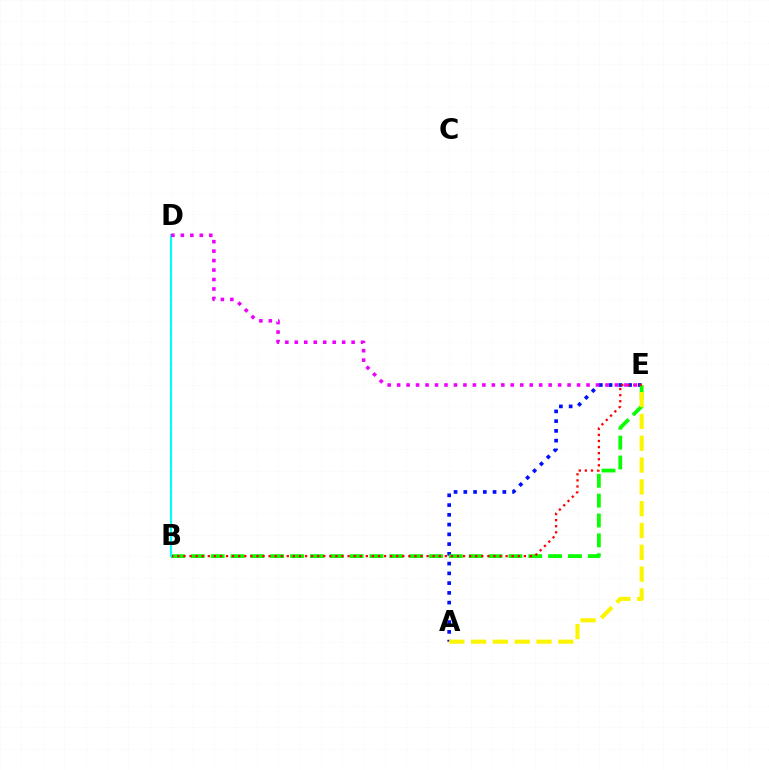{('A', 'E'): [{'color': '#0010ff', 'line_style': 'dotted', 'thickness': 2.65}, {'color': '#fcf500', 'line_style': 'dashed', 'thickness': 2.96}], ('B', 'E'): [{'color': '#08ff00', 'line_style': 'dashed', 'thickness': 2.7}, {'color': '#ff0000', 'line_style': 'dotted', 'thickness': 1.65}], ('B', 'D'): [{'color': '#00fff6', 'line_style': 'solid', 'thickness': 1.55}], ('D', 'E'): [{'color': '#ee00ff', 'line_style': 'dotted', 'thickness': 2.57}]}